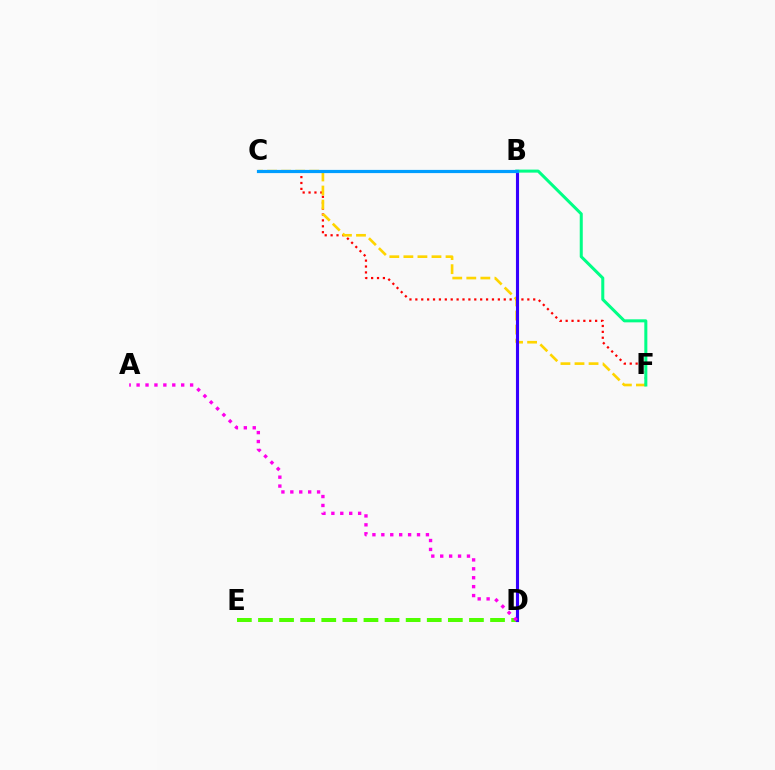{('C', 'F'): [{'color': '#ff0000', 'line_style': 'dotted', 'thickness': 1.6}, {'color': '#ffd500', 'line_style': 'dashed', 'thickness': 1.91}], ('D', 'E'): [{'color': '#4fff00', 'line_style': 'dashed', 'thickness': 2.87}], ('B', 'F'): [{'color': '#00ff86', 'line_style': 'solid', 'thickness': 2.18}], ('B', 'D'): [{'color': '#3700ff', 'line_style': 'solid', 'thickness': 2.23}], ('B', 'C'): [{'color': '#009eff', 'line_style': 'solid', 'thickness': 2.3}], ('A', 'D'): [{'color': '#ff00ed', 'line_style': 'dotted', 'thickness': 2.42}]}